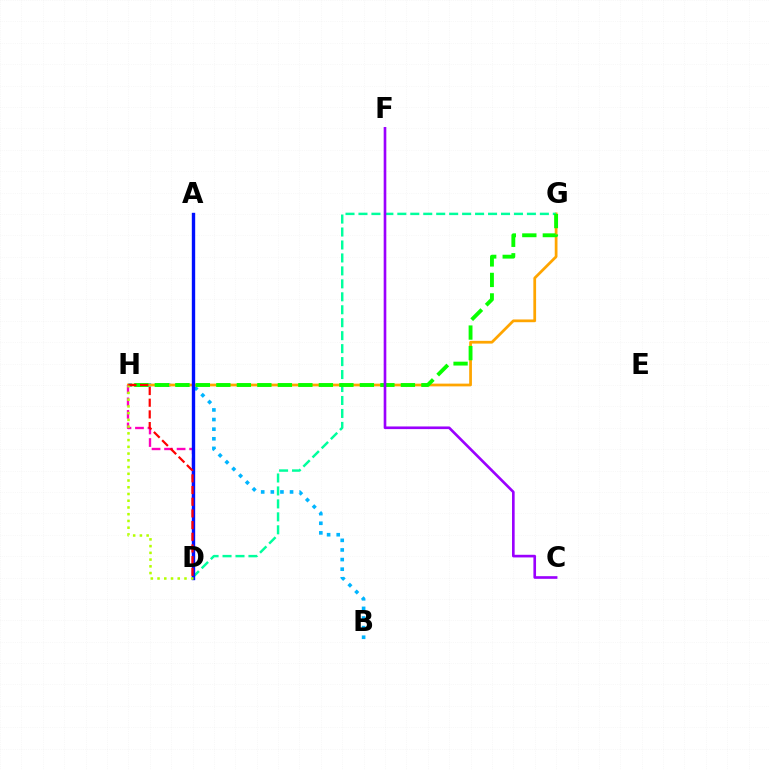{('B', 'H'): [{'color': '#00b5ff', 'line_style': 'dotted', 'thickness': 2.61}], ('G', 'H'): [{'color': '#ffa500', 'line_style': 'solid', 'thickness': 1.98}, {'color': '#08ff00', 'line_style': 'dashed', 'thickness': 2.79}], ('D', 'H'): [{'color': '#ff00bd', 'line_style': 'dashed', 'thickness': 1.7}, {'color': '#ff0000', 'line_style': 'dashed', 'thickness': 1.59}, {'color': '#b3ff00', 'line_style': 'dotted', 'thickness': 1.83}], ('D', 'G'): [{'color': '#00ff9d', 'line_style': 'dashed', 'thickness': 1.76}], ('A', 'D'): [{'color': '#0010ff', 'line_style': 'solid', 'thickness': 2.42}], ('C', 'F'): [{'color': '#9b00ff', 'line_style': 'solid', 'thickness': 1.9}]}